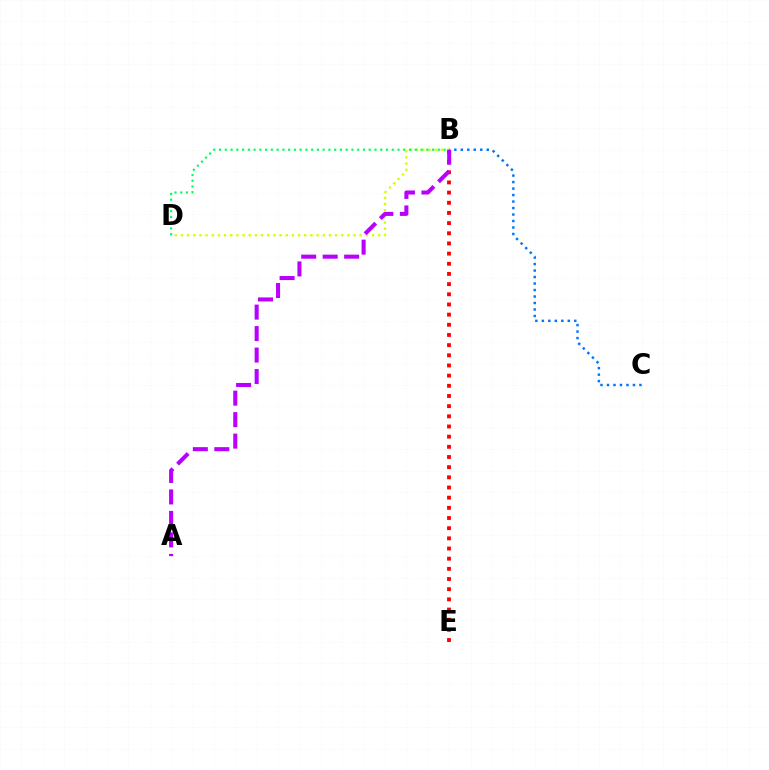{('B', 'E'): [{'color': '#ff0000', 'line_style': 'dotted', 'thickness': 2.76}], ('B', 'C'): [{'color': '#0074ff', 'line_style': 'dotted', 'thickness': 1.76}], ('B', 'D'): [{'color': '#d1ff00', 'line_style': 'dotted', 'thickness': 1.68}, {'color': '#00ff5c', 'line_style': 'dotted', 'thickness': 1.56}], ('A', 'B'): [{'color': '#b900ff', 'line_style': 'dashed', 'thickness': 2.92}]}